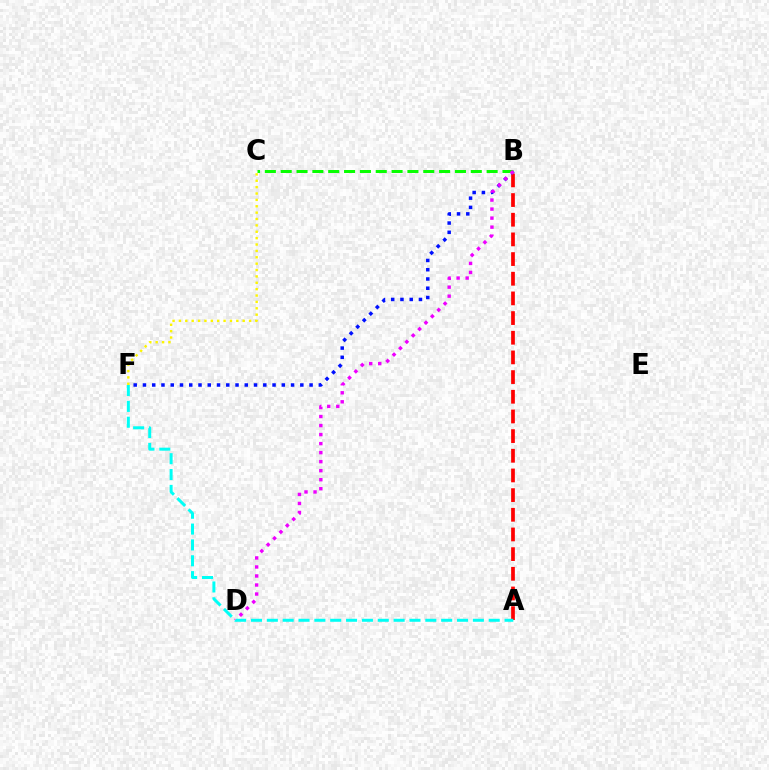{('A', 'B'): [{'color': '#ff0000', 'line_style': 'dashed', 'thickness': 2.67}], ('B', 'F'): [{'color': '#0010ff', 'line_style': 'dotted', 'thickness': 2.51}], ('B', 'C'): [{'color': '#08ff00', 'line_style': 'dashed', 'thickness': 2.15}], ('B', 'D'): [{'color': '#ee00ff', 'line_style': 'dotted', 'thickness': 2.45}], ('A', 'F'): [{'color': '#00fff6', 'line_style': 'dashed', 'thickness': 2.15}], ('C', 'F'): [{'color': '#fcf500', 'line_style': 'dotted', 'thickness': 1.73}]}